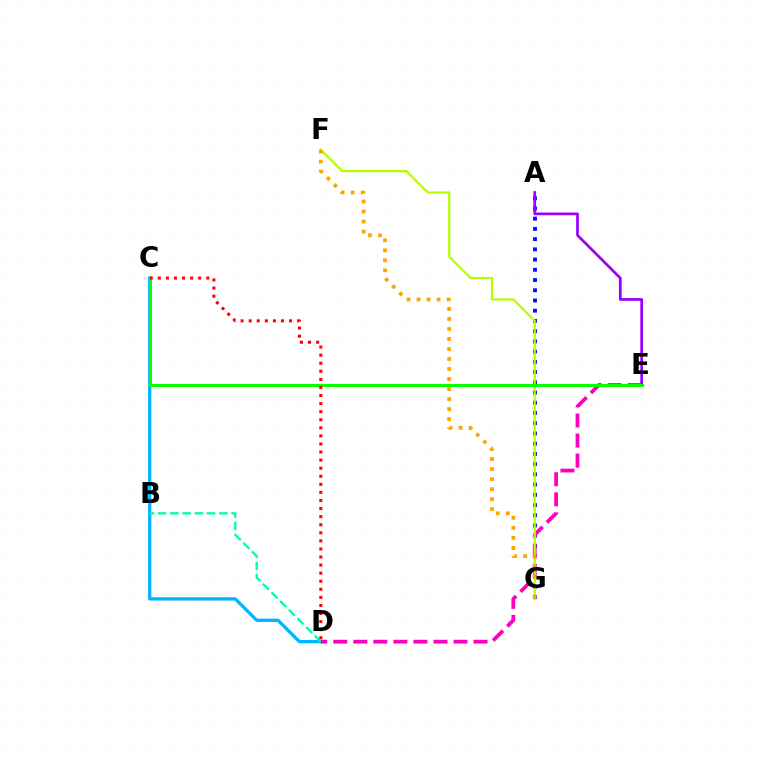{('C', 'D'): [{'color': '#00b5ff', 'line_style': 'solid', 'thickness': 2.36}, {'color': '#ff0000', 'line_style': 'dotted', 'thickness': 2.19}], ('A', 'G'): [{'color': '#0010ff', 'line_style': 'dotted', 'thickness': 2.78}], ('B', 'D'): [{'color': '#00ff9d', 'line_style': 'dashed', 'thickness': 1.66}], ('D', 'E'): [{'color': '#ff00bd', 'line_style': 'dashed', 'thickness': 2.72}], ('F', 'G'): [{'color': '#b3ff00', 'line_style': 'solid', 'thickness': 1.6}, {'color': '#ffa500', 'line_style': 'dotted', 'thickness': 2.72}], ('A', 'E'): [{'color': '#9b00ff', 'line_style': 'solid', 'thickness': 1.95}], ('C', 'E'): [{'color': '#08ff00', 'line_style': 'solid', 'thickness': 2.16}]}